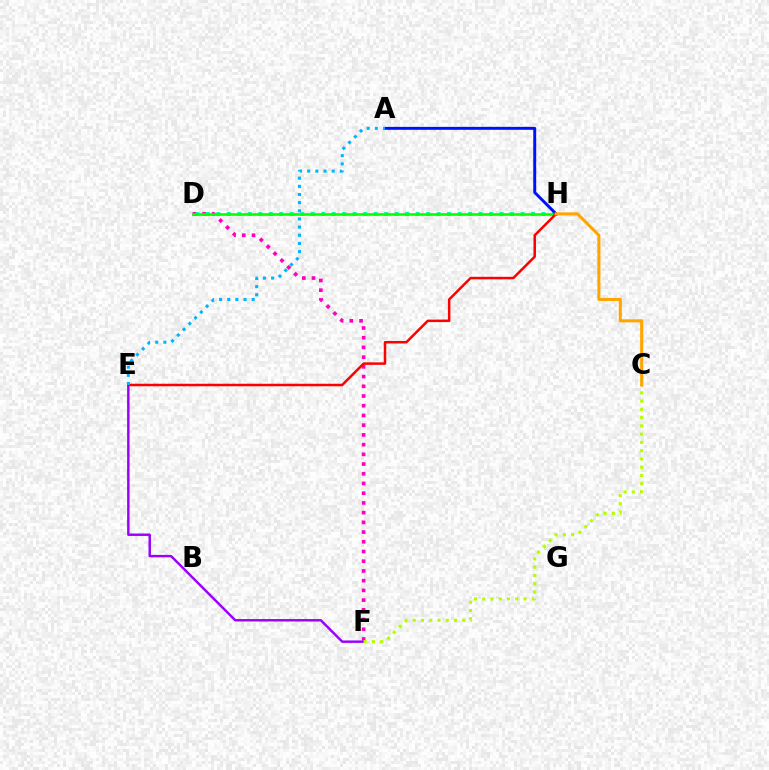{('D', 'H'): [{'color': '#00ff9d', 'line_style': 'dotted', 'thickness': 2.85}, {'color': '#08ff00', 'line_style': 'solid', 'thickness': 1.88}], ('D', 'F'): [{'color': '#ff00bd', 'line_style': 'dotted', 'thickness': 2.64}], ('E', 'F'): [{'color': '#9b00ff', 'line_style': 'solid', 'thickness': 1.76}], ('A', 'H'): [{'color': '#0010ff', 'line_style': 'solid', 'thickness': 2.11}], ('C', 'F'): [{'color': '#b3ff00', 'line_style': 'dotted', 'thickness': 2.25}], ('E', 'H'): [{'color': '#ff0000', 'line_style': 'solid', 'thickness': 1.8}], ('C', 'H'): [{'color': '#ffa500', 'line_style': 'solid', 'thickness': 2.19}], ('A', 'E'): [{'color': '#00b5ff', 'line_style': 'dotted', 'thickness': 2.22}]}